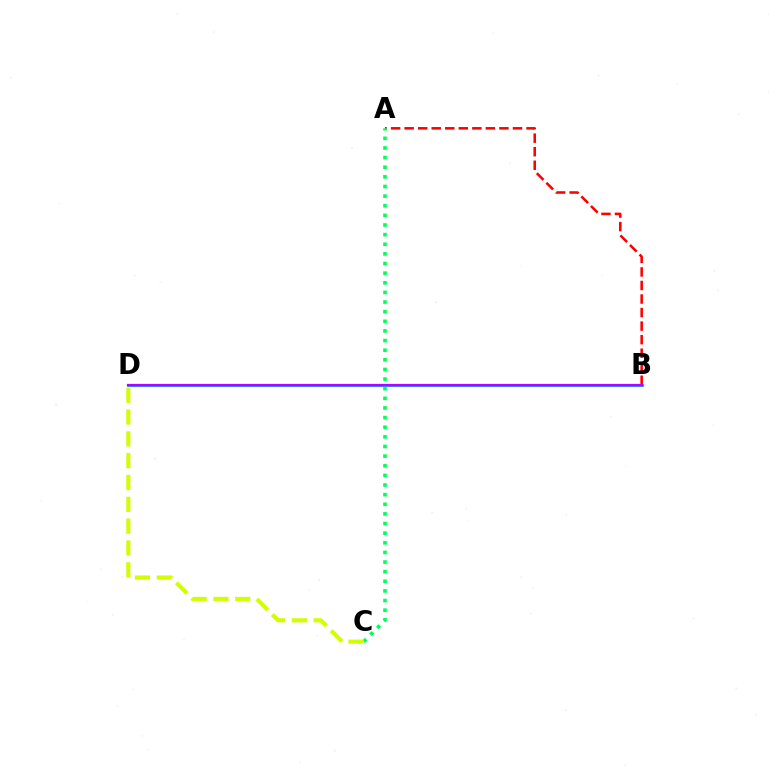{('A', 'B'): [{'color': '#ff0000', 'line_style': 'dashed', 'thickness': 1.84}], ('B', 'D'): [{'color': '#0074ff', 'line_style': 'solid', 'thickness': 1.89}, {'color': '#b900ff', 'line_style': 'solid', 'thickness': 1.6}], ('A', 'C'): [{'color': '#00ff5c', 'line_style': 'dotted', 'thickness': 2.62}], ('C', 'D'): [{'color': '#d1ff00', 'line_style': 'dashed', 'thickness': 2.97}]}